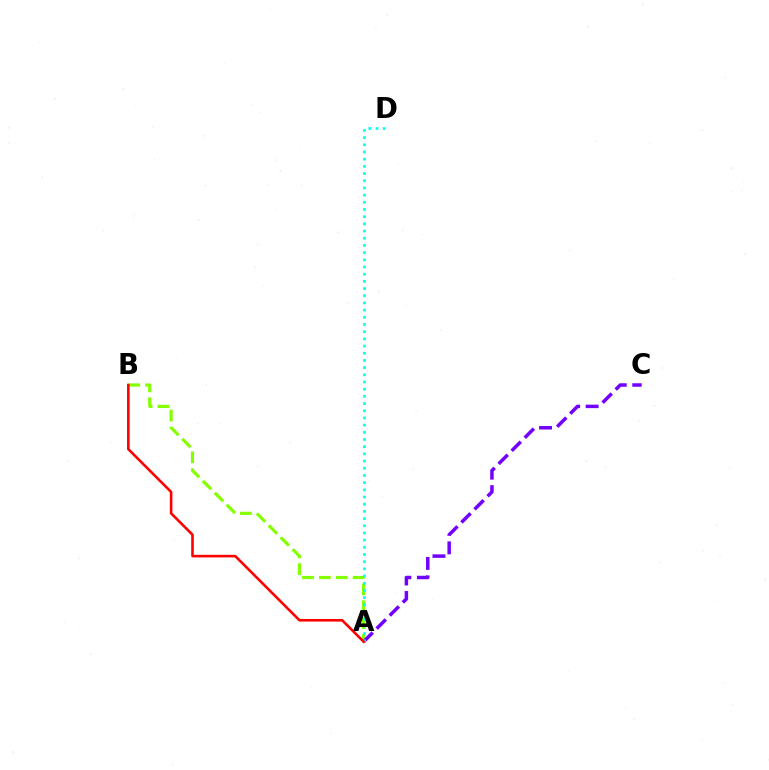{('A', 'B'): [{'color': '#84ff00', 'line_style': 'dashed', 'thickness': 2.29}, {'color': '#ff0000', 'line_style': 'solid', 'thickness': 1.88}], ('A', 'C'): [{'color': '#7200ff', 'line_style': 'dashed', 'thickness': 2.51}], ('A', 'D'): [{'color': '#00fff6', 'line_style': 'dotted', 'thickness': 1.95}]}